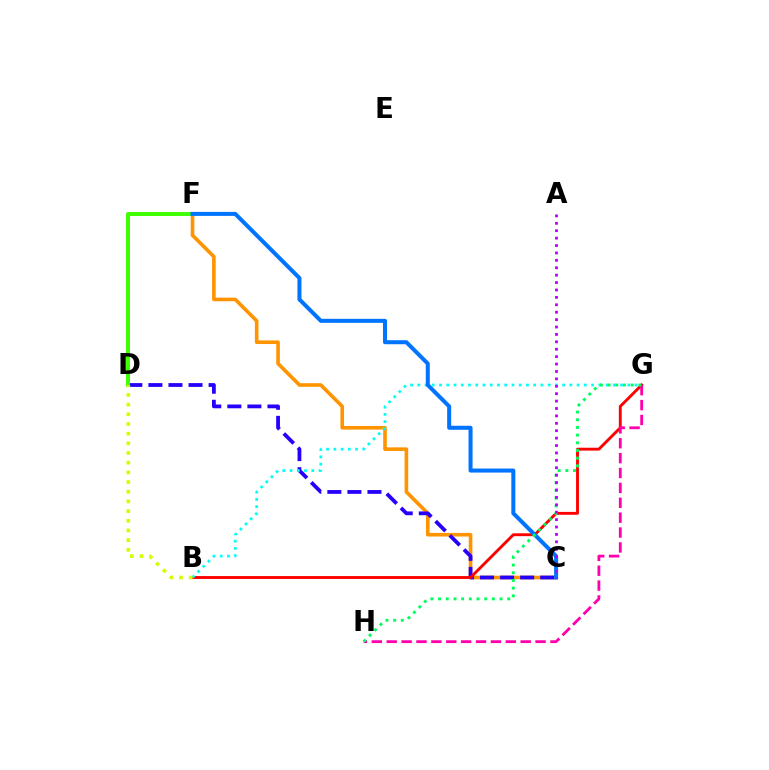{('C', 'F'): [{'color': '#ff9400', 'line_style': 'solid', 'thickness': 2.6}, {'color': '#0074ff', 'line_style': 'solid', 'thickness': 2.9}], ('C', 'D'): [{'color': '#2500ff', 'line_style': 'dashed', 'thickness': 2.73}], ('B', 'G'): [{'color': '#ff0000', 'line_style': 'solid', 'thickness': 2.07}, {'color': '#00fff6', 'line_style': 'dotted', 'thickness': 1.97}], ('D', 'F'): [{'color': '#3dff00', 'line_style': 'solid', 'thickness': 2.84}], ('G', 'H'): [{'color': '#ff00ac', 'line_style': 'dashed', 'thickness': 2.02}, {'color': '#00ff5c', 'line_style': 'dotted', 'thickness': 2.09}], ('A', 'C'): [{'color': '#b900ff', 'line_style': 'dotted', 'thickness': 2.01}], ('B', 'D'): [{'color': '#d1ff00', 'line_style': 'dotted', 'thickness': 2.63}]}